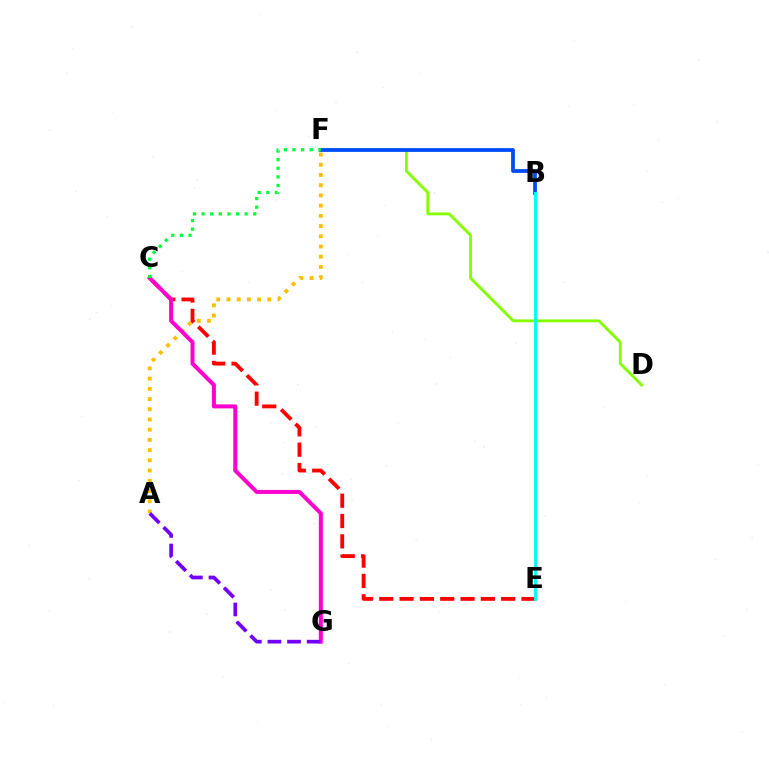{('D', 'F'): [{'color': '#84ff00', 'line_style': 'solid', 'thickness': 2.04}], ('A', 'F'): [{'color': '#ffbd00', 'line_style': 'dotted', 'thickness': 2.78}], ('C', 'E'): [{'color': '#ff0000', 'line_style': 'dashed', 'thickness': 2.76}], ('B', 'F'): [{'color': '#004bff', 'line_style': 'solid', 'thickness': 2.72}], ('C', 'G'): [{'color': '#ff00cf', 'line_style': 'solid', 'thickness': 2.88}], ('C', 'F'): [{'color': '#00ff39', 'line_style': 'dotted', 'thickness': 2.34}], ('A', 'G'): [{'color': '#7200ff', 'line_style': 'dashed', 'thickness': 2.66}], ('B', 'E'): [{'color': '#00fff6', 'line_style': 'solid', 'thickness': 2.12}]}